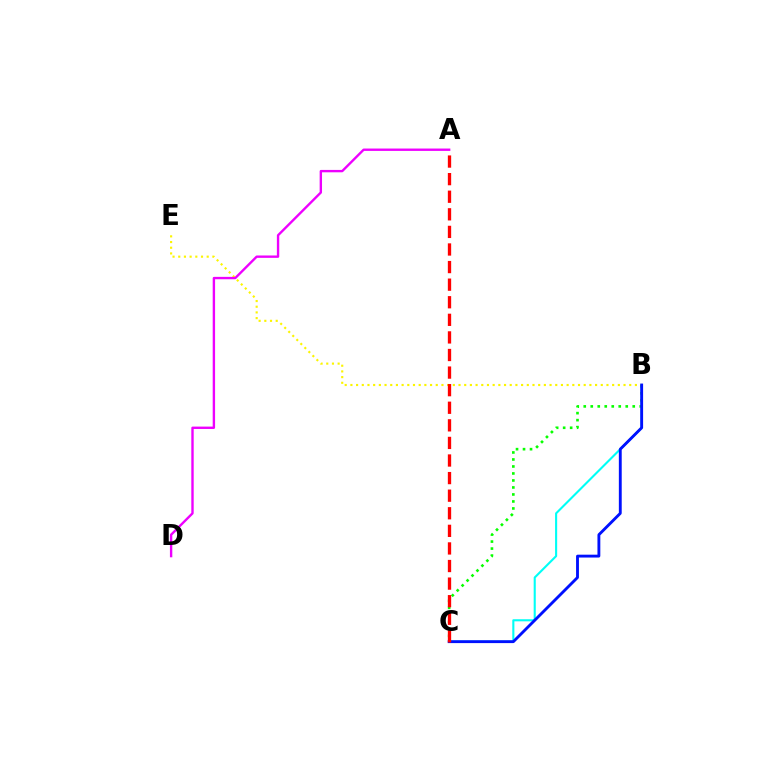{('B', 'C'): [{'color': '#00fff6', 'line_style': 'solid', 'thickness': 1.51}, {'color': '#08ff00', 'line_style': 'dotted', 'thickness': 1.9}, {'color': '#0010ff', 'line_style': 'solid', 'thickness': 2.06}], ('B', 'E'): [{'color': '#fcf500', 'line_style': 'dotted', 'thickness': 1.55}], ('A', 'D'): [{'color': '#ee00ff', 'line_style': 'solid', 'thickness': 1.71}], ('A', 'C'): [{'color': '#ff0000', 'line_style': 'dashed', 'thickness': 2.39}]}